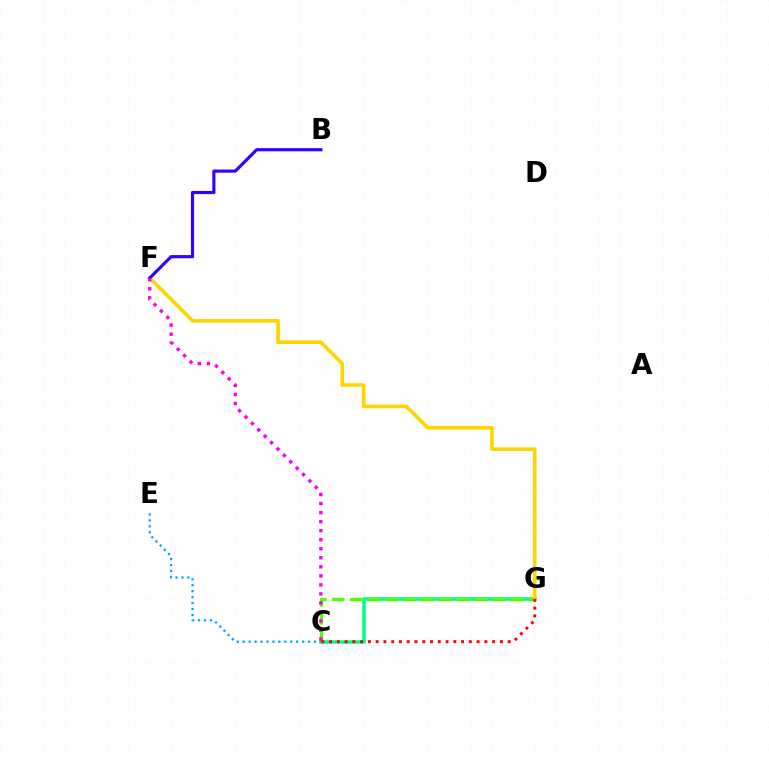{('C', 'G'): [{'color': '#00ff86', 'line_style': 'solid', 'thickness': 2.56}, {'color': '#4fff00', 'line_style': 'dashed', 'thickness': 2.43}, {'color': '#ff0000', 'line_style': 'dotted', 'thickness': 2.11}], ('F', 'G'): [{'color': '#ffd500', 'line_style': 'solid', 'thickness': 2.6}], ('B', 'F'): [{'color': '#3700ff', 'line_style': 'solid', 'thickness': 2.28}], ('C', 'E'): [{'color': '#009eff', 'line_style': 'dotted', 'thickness': 1.61}], ('C', 'F'): [{'color': '#ff00ed', 'line_style': 'dotted', 'thickness': 2.45}]}